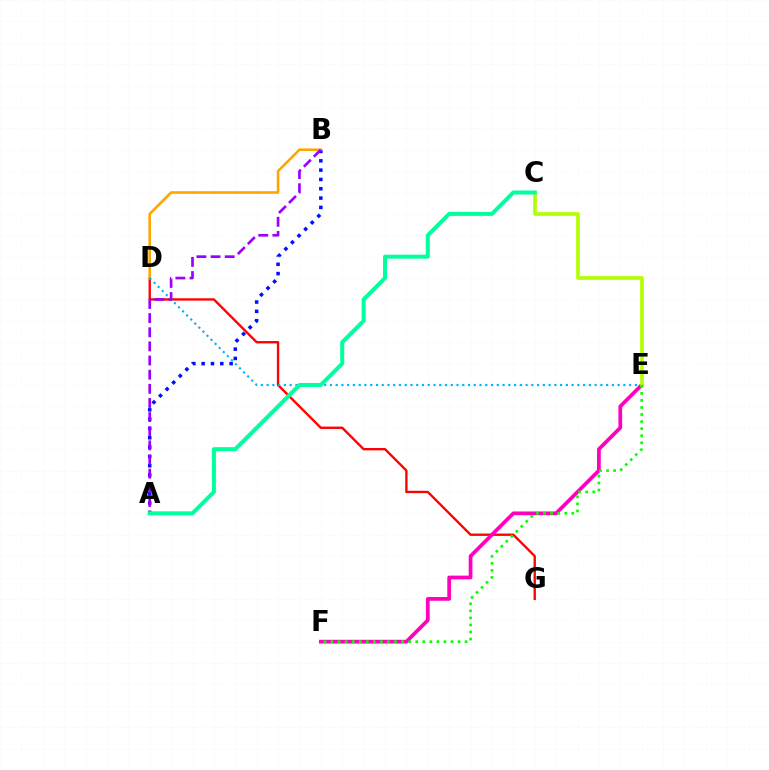{('D', 'G'): [{'color': '#ff0000', 'line_style': 'solid', 'thickness': 1.69}], ('A', 'B'): [{'color': '#0010ff', 'line_style': 'dotted', 'thickness': 2.53}, {'color': '#9b00ff', 'line_style': 'dashed', 'thickness': 1.92}], ('E', 'F'): [{'color': '#ff00bd', 'line_style': 'solid', 'thickness': 2.69}, {'color': '#08ff00', 'line_style': 'dotted', 'thickness': 1.92}], ('B', 'D'): [{'color': '#ffa500', 'line_style': 'solid', 'thickness': 1.87}], ('D', 'E'): [{'color': '#00b5ff', 'line_style': 'dotted', 'thickness': 1.56}], ('C', 'E'): [{'color': '#b3ff00', 'line_style': 'solid', 'thickness': 2.63}], ('A', 'C'): [{'color': '#00ff9d', 'line_style': 'solid', 'thickness': 2.88}]}